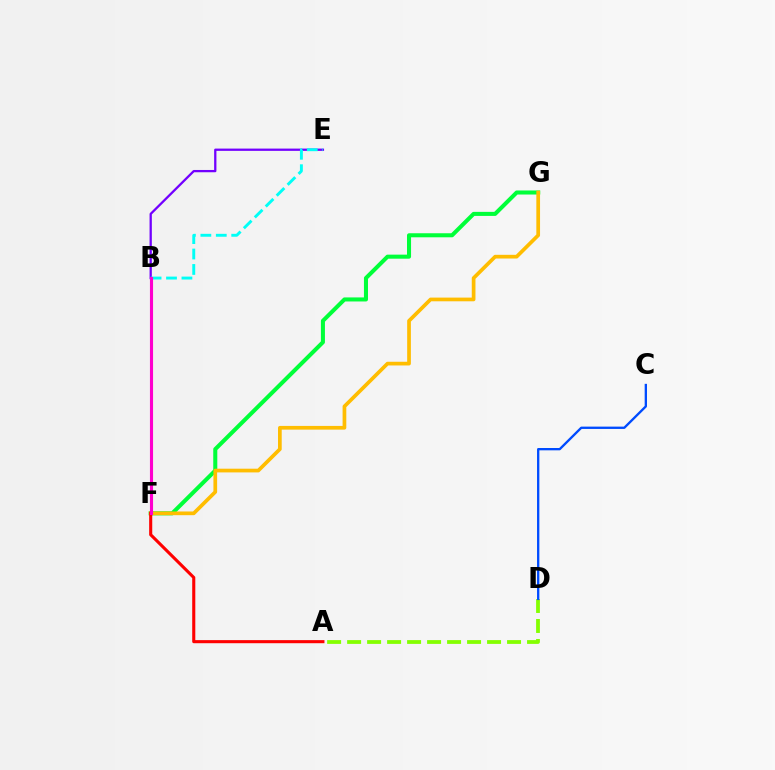{('F', 'G'): [{'color': '#00ff39', 'line_style': 'solid', 'thickness': 2.91}, {'color': '#ffbd00', 'line_style': 'solid', 'thickness': 2.67}], ('B', 'E'): [{'color': '#7200ff', 'line_style': 'solid', 'thickness': 1.64}, {'color': '#00fff6', 'line_style': 'dashed', 'thickness': 2.1}], ('A', 'F'): [{'color': '#ff0000', 'line_style': 'solid', 'thickness': 2.22}], ('A', 'D'): [{'color': '#84ff00', 'line_style': 'dashed', 'thickness': 2.72}], ('B', 'F'): [{'color': '#ff00cf', 'line_style': 'solid', 'thickness': 2.24}], ('C', 'D'): [{'color': '#004bff', 'line_style': 'solid', 'thickness': 1.67}]}